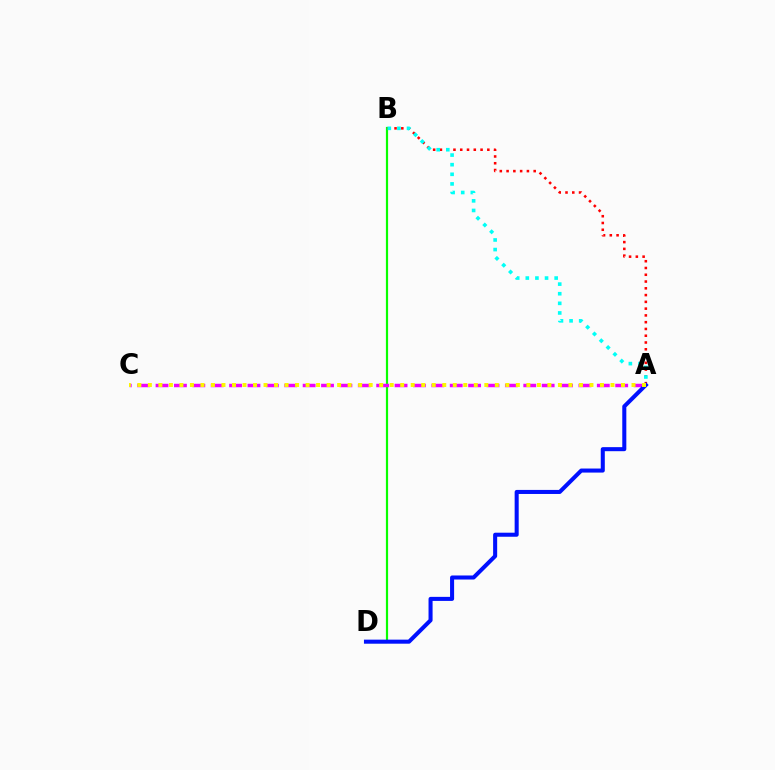{('B', 'D'): [{'color': '#08ff00', 'line_style': 'solid', 'thickness': 1.58}], ('A', 'B'): [{'color': '#ff0000', 'line_style': 'dotted', 'thickness': 1.84}, {'color': '#00fff6', 'line_style': 'dotted', 'thickness': 2.61}], ('A', 'C'): [{'color': '#ee00ff', 'line_style': 'dashed', 'thickness': 2.5}, {'color': '#fcf500', 'line_style': 'dotted', 'thickness': 2.86}], ('A', 'D'): [{'color': '#0010ff', 'line_style': 'solid', 'thickness': 2.91}]}